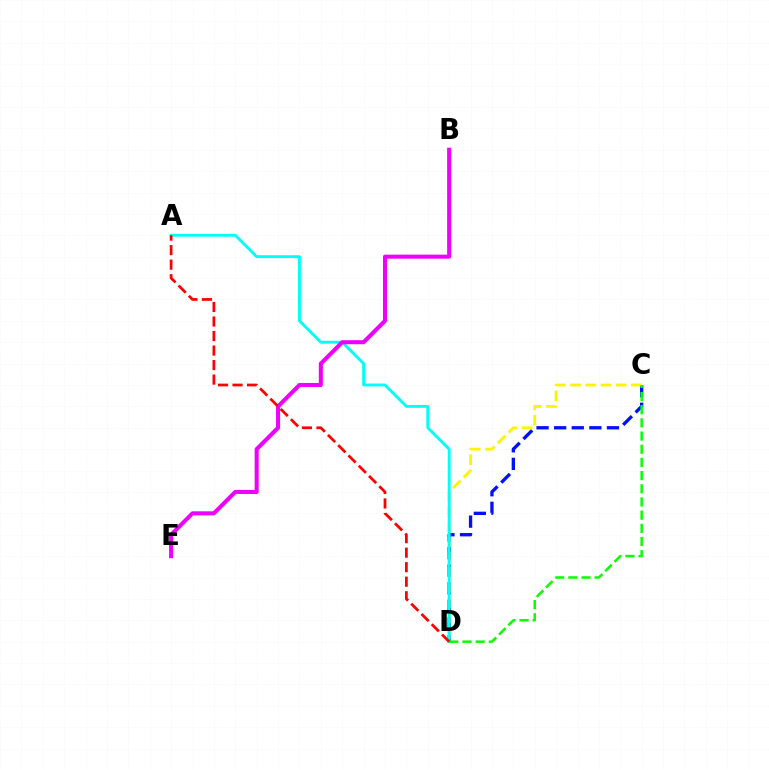{('C', 'D'): [{'color': '#0010ff', 'line_style': 'dashed', 'thickness': 2.39}, {'color': '#fcf500', 'line_style': 'dashed', 'thickness': 2.06}, {'color': '#08ff00', 'line_style': 'dashed', 'thickness': 1.79}], ('A', 'D'): [{'color': '#00fff6', 'line_style': 'solid', 'thickness': 2.07}, {'color': '#ff0000', 'line_style': 'dashed', 'thickness': 1.97}], ('B', 'E'): [{'color': '#ee00ff', 'line_style': 'solid', 'thickness': 2.92}]}